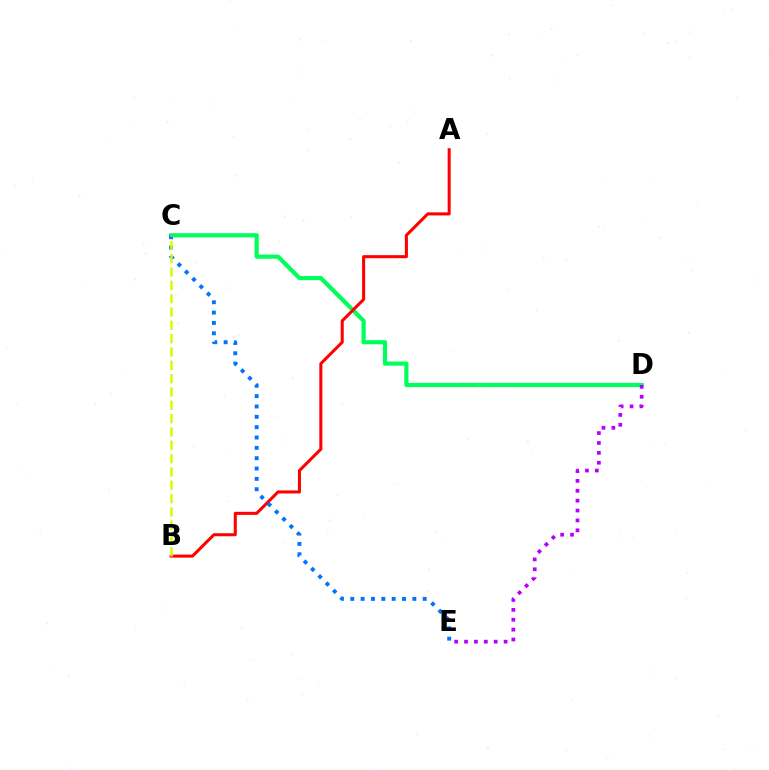{('C', 'D'): [{'color': '#00ff5c', 'line_style': 'solid', 'thickness': 3.0}], ('A', 'B'): [{'color': '#ff0000', 'line_style': 'solid', 'thickness': 2.19}], ('C', 'E'): [{'color': '#0074ff', 'line_style': 'dotted', 'thickness': 2.81}], ('D', 'E'): [{'color': '#b900ff', 'line_style': 'dotted', 'thickness': 2.69}], ('B', 'C'): [{'color': '#d1ff00', 'line_style': 'dashed', 'thickness': 1.81}]}